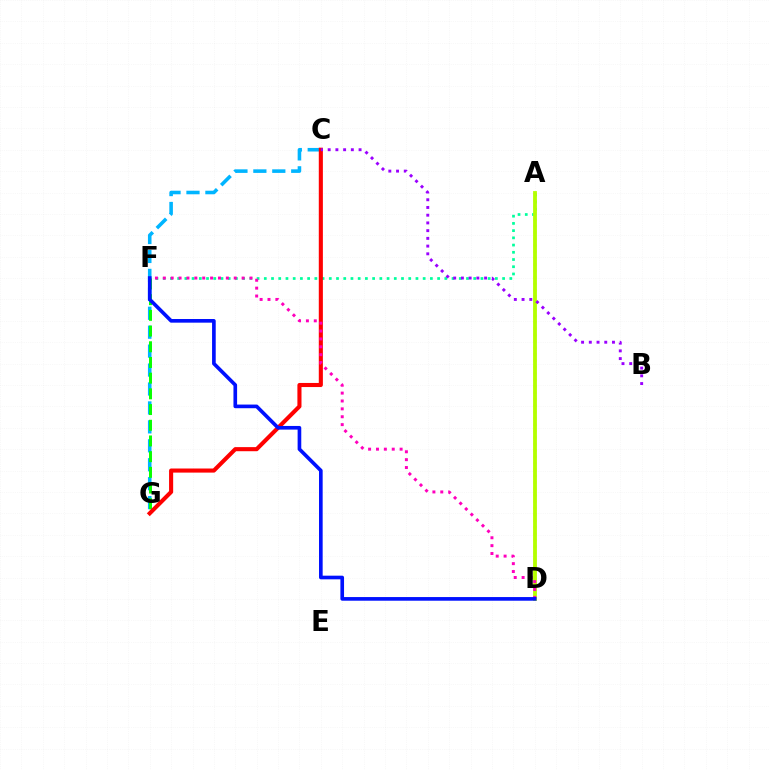{('A', 'F'): [{'color': '#00ff9d', 'line_style': 'dotted', 'thickness': 1.96}], ('C', 'G'): [{'color': '#00b5ff', 'line_style': 'dashed', 'thickness': 2.57}, {'color': '#ff0000', 'line_style': 'solid', 'thickness': 2.95}], ('F', 'G'): [{'color': '#08ff00', 'line_style': 'dashed', 'thickness': 2.13}], ('A', 'D'): [{'color': '#ffa500', 'line_style': 'dotted', 'thickness': 1.74}, {'color': '#b3ff00', 'line_style': 'solid', 'thickness': 2.74}], ('B', 'C'): [{'color': '#9b00ff', 'line_style': 'dotted', 'thickness': 2.1}], ('D', 'F'): [{'color': '#ff00bd', 'line_style': 'dotted', 'thickness': 2.14}, {'color': '#0010ff', 'line_style': 'solid', 'thickness': 2.63}]}